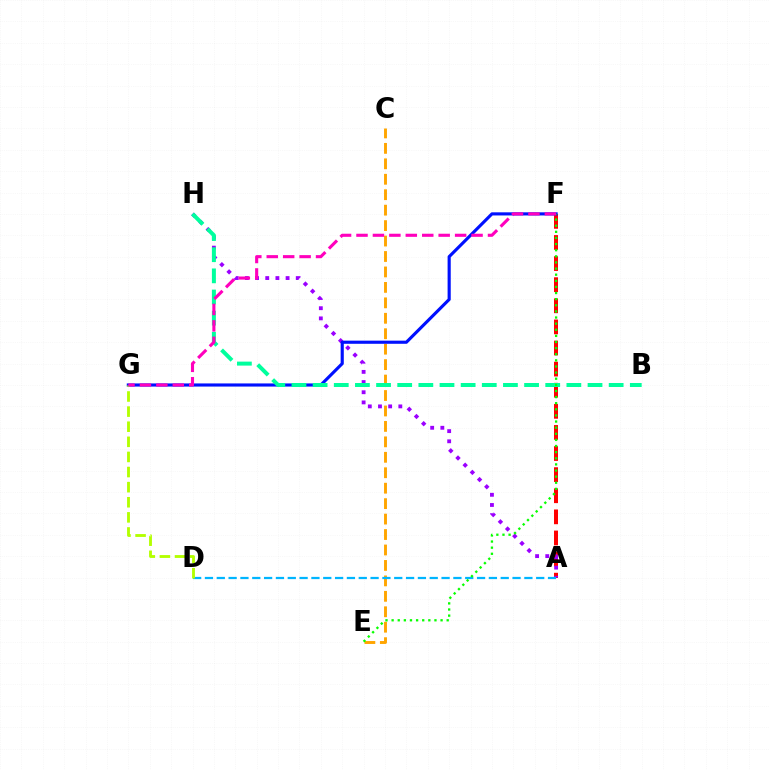{('C', 'E'): [{'color': '#ffa500', 'line_style': 'dashed', 'thickness': 2.1}], ('A', 'F'): [{'color': '#ff0000', 'line_style': 'dashed', 'thickness': 2.87}], ('A', 'H'): [{'color': '#9b00ff', 'line_style': 'dotted', 'thickness': 2.76}], ('F', 'G'): [{'color': '#0010ff', 'line_style': 'solid', 'thickness': 2.26}, {'color': '#ff00bd', 'line_style': 'dashed', 'thickness': 2.23}], ('A', 'D'): [{'color': '#00b5ff', 'line_style': 'dashed', 'thickness': 1.61}], ('B', 'H'): [{'color': '#00ff9d', 'line_style': 'dashed', 'thickness': 2.87}], ('D', 'G'): [{'color': '#b3ff00', 'line_style': 'dashed', 'thickness': 2.05}], ('E', 'F'): [{'color': '#08ff00', 'line_style': 'dotted', 'thickness': 1.66}]}